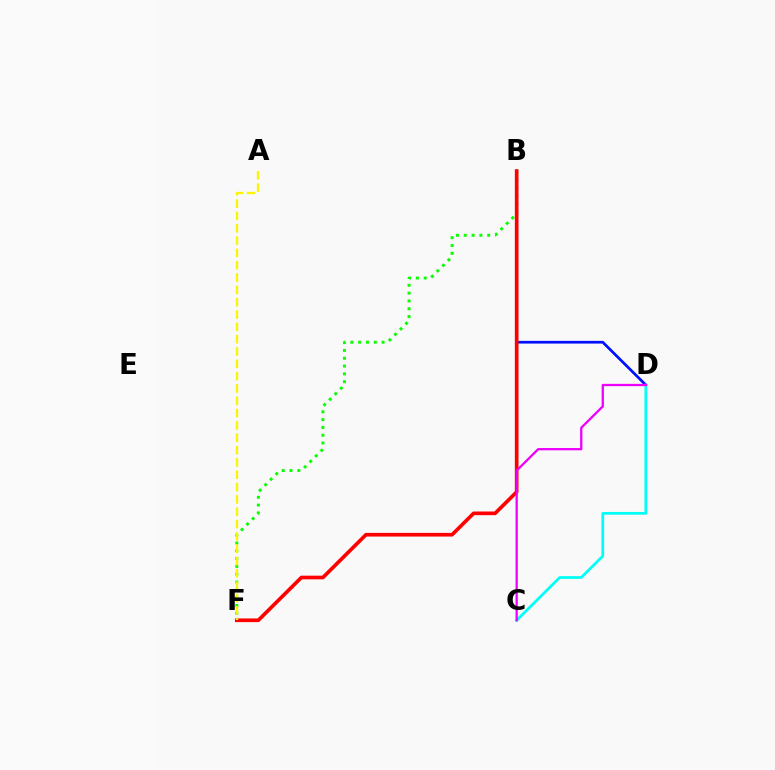{('B', 'D'): [{'color': '#0010ff', 'line_style': 'solid', 'thickness': 1.95}], ('B', 'F'): [{'color': '#08ff00', 'line_style': 'dotted', 'thickness': 2.12}, {'color': '#ff0000', 'line_style': 'solid', 'thickness': 2.64}], ('A', 'F'): [{'color': '#fcf500', 'line_style': 'dashed', 'thickness': 1.67}], ('C', 'D'): [{'color': '#00fff6', 'line_style': 'solid', 'thickness': 1.97}, {'color': '#ee00ff', 'line_style': 'solid', 'thickness': 1.64}]}